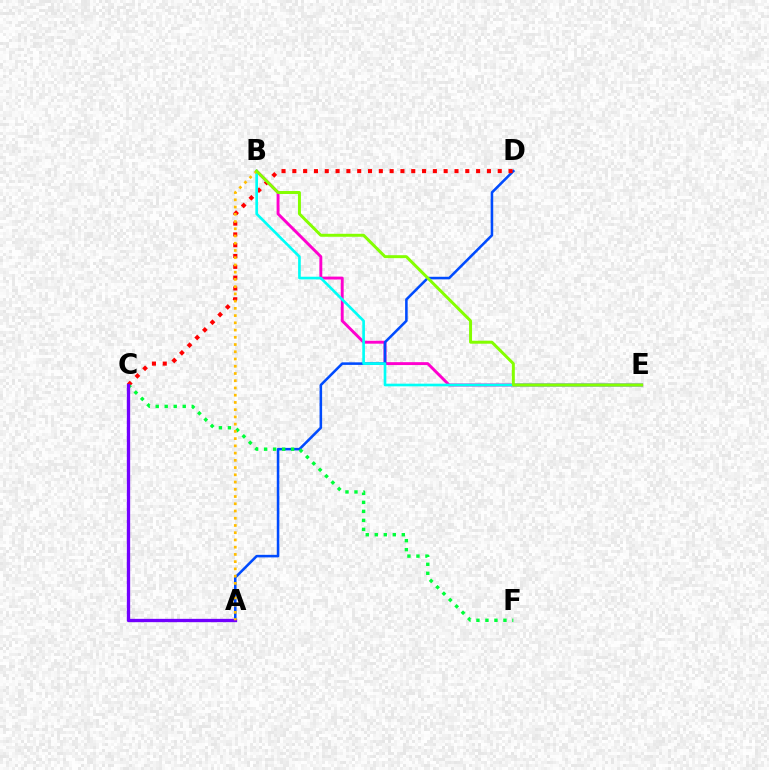{('B', 'E'): [{'color': '#ff00cf', 'line_style': 'solid', 'thickness': 2.09}, {'color': '#00fff6', 'line_style': 'solid', 'thickness': 1.91}, {'color': '#84ff00', 'line_style': 'solid', 'thickness': 2.14}], ('A', 'D'): [{'color': '#004bff', 'line_style': 'solid', 'thickness': 1.84}], ('C', 'D'): [{'color': '#ff0000', 'line_style': 'dotted', 'thickness': 2.94}], ('C', 'F'): [{'color': '#00ff39', 'line_style': 'dotted', 'thickness': 2.45}], ('A', 'C'): [{'color': '#7200ff', 'line_style': 'solid', 'thickness': 2.38}], ('A', 'B'): [{'color': '#ffbd00', 'line_style': 'dotted', 'thickness': 1.97}]}